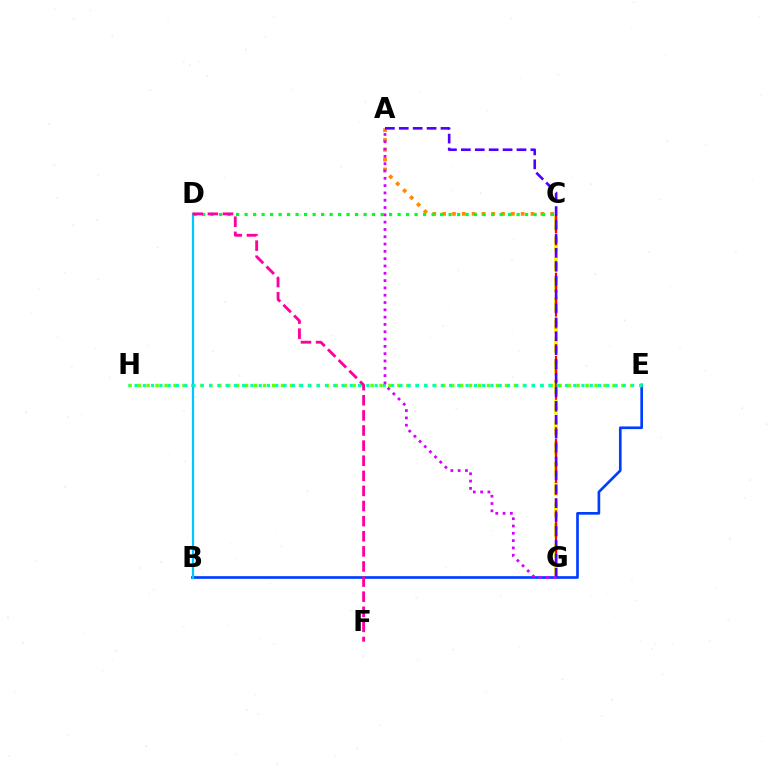{('C', 'G'): [{'color': '#eeff00', 'line_style': 'dashed', 'thickness': 2.78}, {'color': '#ff0000', 'line_style': 'dashed', 'thickness': 1.61}], ('B', 'E'): [{'color': '#003fff', 'line_style': 'solid', 'thickness': 1.93}], ('A', 'C'): [{'color': '#ff8800', 'line_style': 'dotted', 'thickness': 2.67}], ('E', 'H'): [{'color': '#66ff00', 'line_style': 'dotted', 'thickness': 2.43}, {'color': '#00ffaf', 'line_style': 'dotted', 'thickness': 2.25}], ('A', 'G'): [{'color': '#4f00ff', 'line_style': 'dashed', 'thickness': 1.89}, {'color': '#d600ff', 'line_style': 'dotted', 'thickness': 1.99}], ('C', 'D'): [{'color': '#00ff27', 'line_style': 'dotted', 'thickness': 2.31}], ('B', 'D'): [{'color': '#00c7ff', 'line_style': 'solid', 'thickness': 1.61}], ('D', 'F'): [{'color': '#ff00a0', 'line_style': 'dashed', 'thickness': 2.05}]}